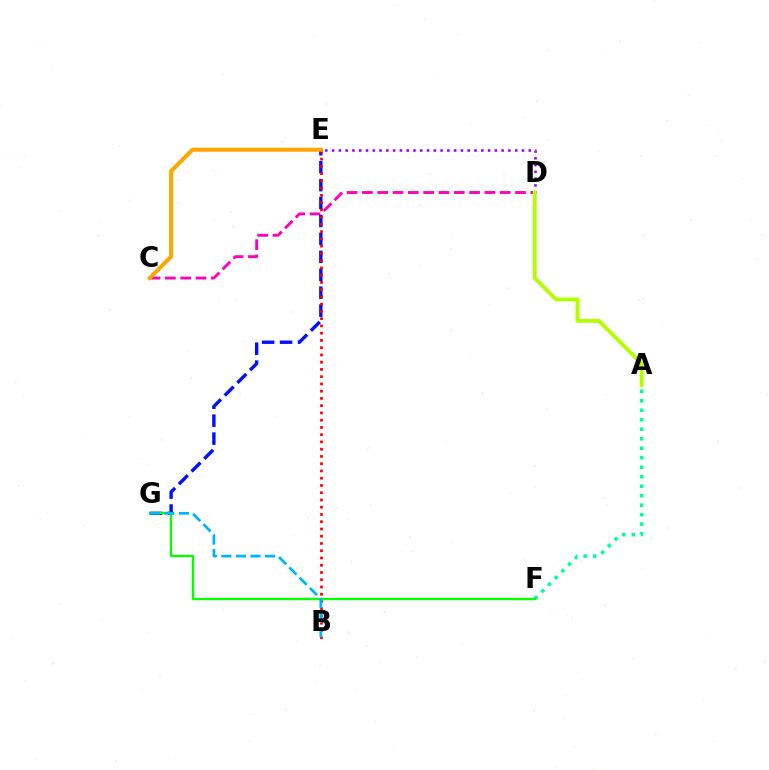{('D', 'E'): [{'color': '#9b00ff', 'line_style': 'dotted', 'thickness': 1.84}], ('C', 'D'): [{'color': '#ff00bd', 'line_style': 'dashed', 'thickness': 2.08}], ('E', 'G'): [{'color': '#0010ff', 'line_style': 'dashed', 'thickness': 2.44}], ('A', 'F'): [{'color': '#00ff9d', 'line_style': 'dotted', 'thickness': 2.58}], ('A', 'D'): [{'color': '#b3ff00', 'line_style': 'solid', 'thickness': 2.8}], ('B', 'E'): [{'color': '#ff0000', 'line_style': 'dotted', 'thickness': 1.97}], ('C', 'E'): [{'color': '#ffa500', 'line_style': 'solid', 'thickness': 2.9}], ('F', 'G'): [{'color': '#08ff00', 'line_style': 'solid', 'thickness': 1.68}], ('B', 'G'): [{'color': '#00b5ff', 'line_style': 'dashed', 'thickness': 1.98}]}